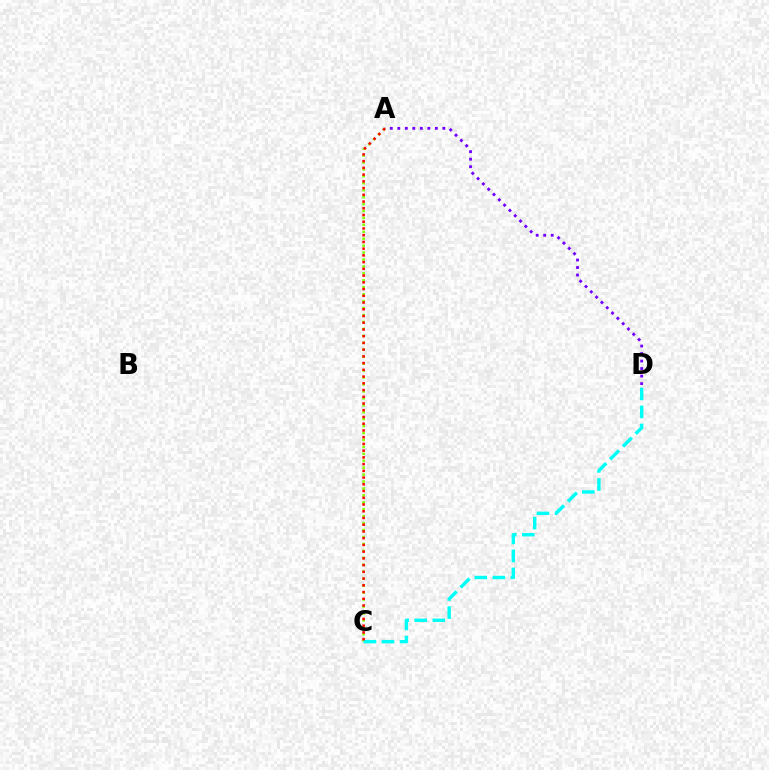{('A', 'D'): [{'color': '#7200ff', 'line_style': 'dotted', 'thickness': 2.04}], ('A', 'C'): [{'color': '#84ff00', 'line_style': 'dotted', 'thickness': 1.88}, {'color': '#ff0000', 'line_style': 'dotted', 'thickness': 1.83}], ('C', 'D'): [{'color': '#00fff6', 'line_style': 'dashed', 'thickness': 2.45}]}